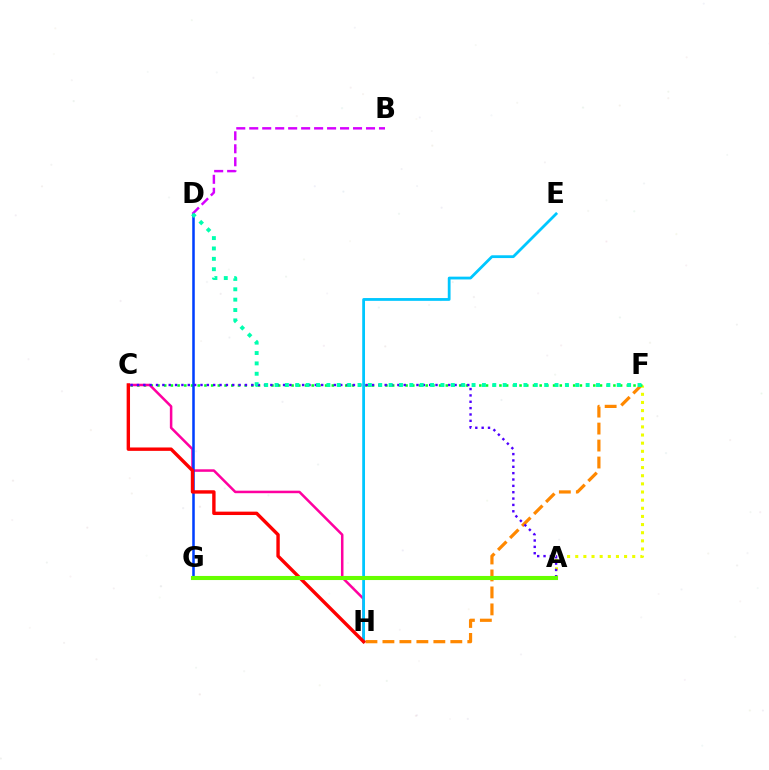{('F', 'H'): [{'color': '#ff8800', 'line_style': 'dashed', 'thickness': 2.31}], ('A', 'F'): [{'color': '#eeff00', 'line_style': 'dotted', 'thickness': 2.21}], ('C', 'F'): [{'color': '#00ff27', 'line_style': 'dotted', 'thickness': 1.82}], ('C', 'H'): [{'color': '#ff00a0', 'line_style': 'solid', 'thickness': 1.82}, {'color': '#ff0000', 'line_style': 'solid', 'thickness': 2.44}], ('D', 'G'): [{'color': '#003fff', 'line_style': 'solid', 'thickness': 1.83}], ('A', 'C'): [{'color': '#4f00ff', 'line_style': 'dotted', 'thickness': 1.73}], ('E', 'H'): [{'color': '#00c7ff', 'line_style': 'solid', 'thickness': 2.01}], ('B', 'D'): [{'color': '#d600ff', 'line_style': 'dashed', 'thickness': 1.76}], ('A', 'G'): [{'color': '#66ff00', 'line_style': 'solid', 'thickness': 2.94}], ('D', 'F'): [{'color': '#00ffaf', 'line_style': 'dotted', 'thickness': 2.82}]}